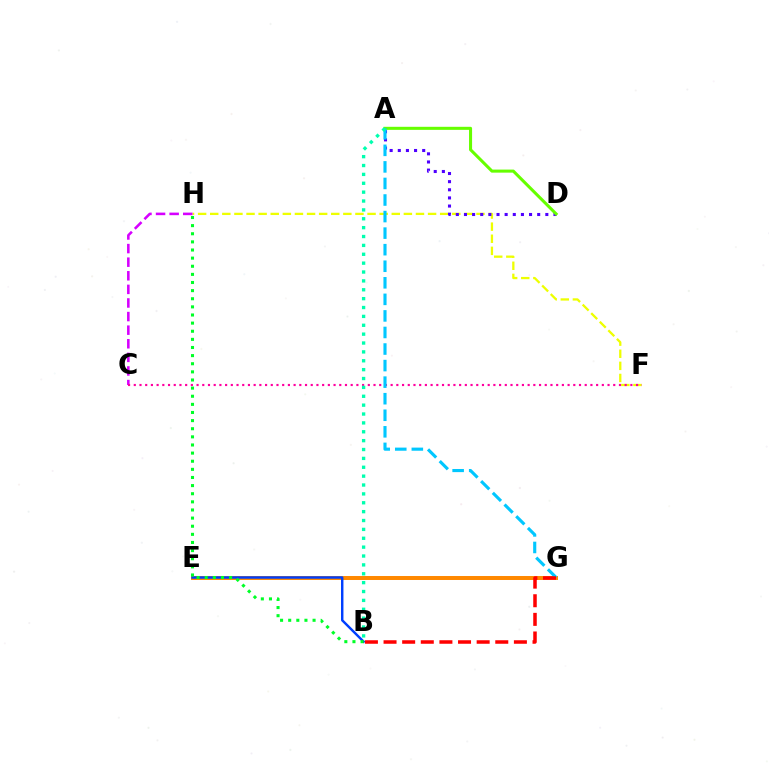{('F', 'H'): [{'color': '#eeff00', 'line_style': 'dashed', 'thickness': 1.64}], ('E', 'G'): [{'color': '#ff8800', 'line_style': 'solid', 'thickness': 2.87}], ('C', 'H'): [{'color': '#d600ff', 'line_style': 'dashed', 'thickness': 1.85}], ('B', 'E'): [{'color': '#003fff', 'line_style': 'solid', 'thickness': 1.75}], ('C', 'F'): [{'color': '#ff00a0', 'line_style': 'dotted', 'thickness': 1.55}], ('A', 'D'): [{'color': '#4f00ff', 'line_style': 'dotted', 'thickness': 2.21}, {'color': '#66ff00', 'line_style': 'solid', 'thickness': 2.2}], ('A', 'G'): [{'color': '#00c7ff', 'line_style': 'dashed', 'thickness': 2.25}], ('B', 'G'): [{'color': '#ff0000', 'line_style': 'dashed', 'thickness': 2.53}], ('A', 'B'): [{'color': '#00ffaf', 'line_style': 'dotted', 'thickness': 2.41}], ('B', 'H'): [{'color': '#00ff27', 'line_style': 'dotted', 'thickness': 2.21}]}